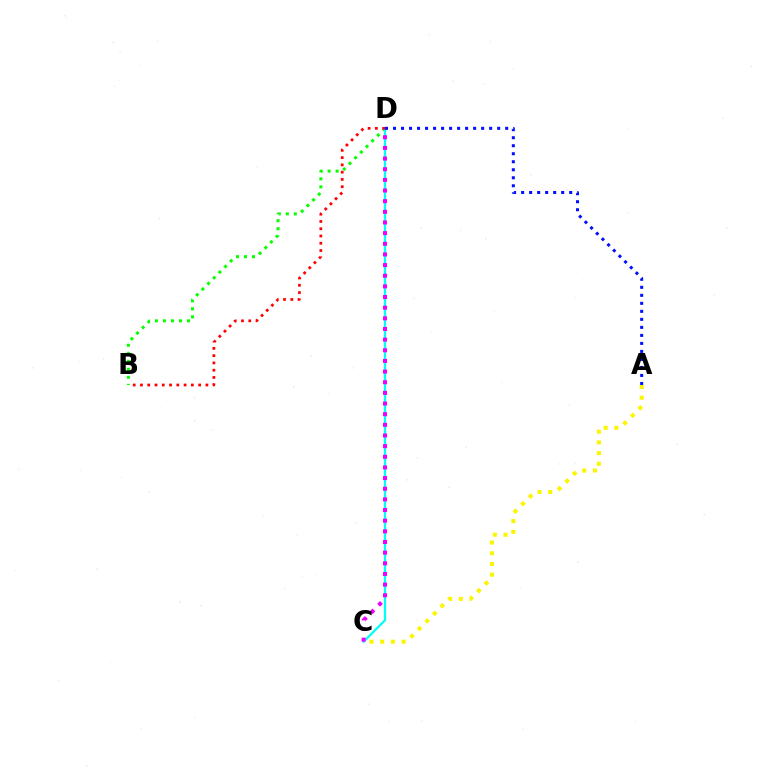{('B', 'D'): [{'color': '#08ff00', 'line_style': 'dotted', 'thickness': 2.18}, {'color': '#ff0000', 'line_style': 'dotted', 'thickness': 1.98}], ('A', 'C'): [{'color': '#fcf500', 'line_style': 'dotted', 'thickness': 2.91}], ('C', 'D'): [{'color': '#00fff6', 'line_style': 'solid', 'thickness': 1.63}, {'color': '#ee00ff', 'line_style': 'dotted', 'thickness': 2.89}], ('A', 'D'): [{'color': '#0010ff', 'line_style': 'dotted', 'thickness': 2.18}]}